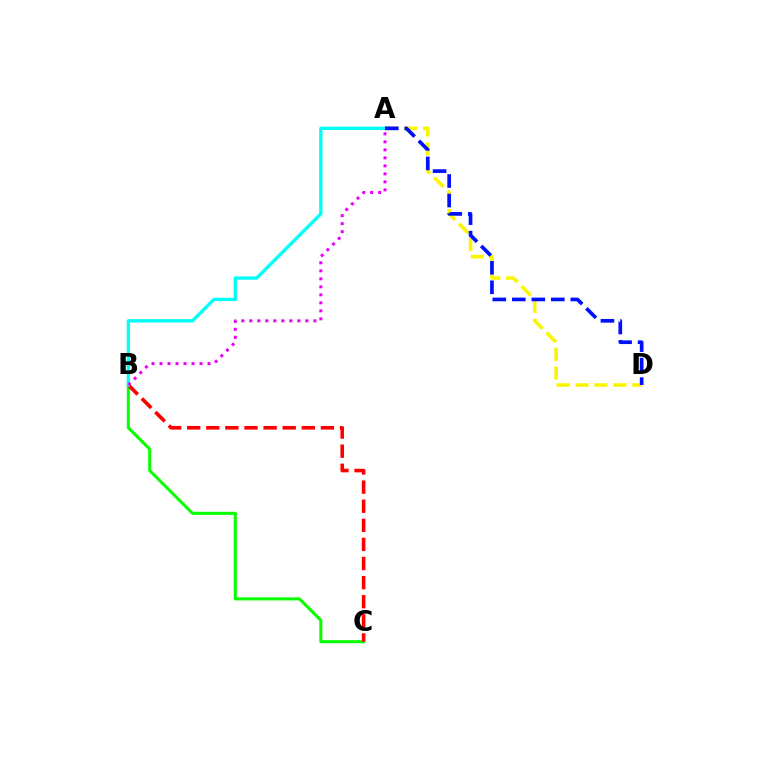{('B', 'C'): [{'color': '#08ff00', 'line_style': 'solid', 'thickness': 2.19}, {'color': '#ff0000', 'line_style': 'dashed', 'thickness': 2.6}], ('A', 'D'): [{'color': '#fcf500', 'line_style': 'dashed', 'thickness': 2.57}, {'color': '#0010ff', 'line_style': 'dashed', 'thickness': 2.65}], ('A', 'B'): [{'color': '#00fff6', 'line_style': 'solid', 'thickness': 2.4}, {'color': '#ee00ff', 'line_style': 'dotted', 'thickness': 2.17}]}